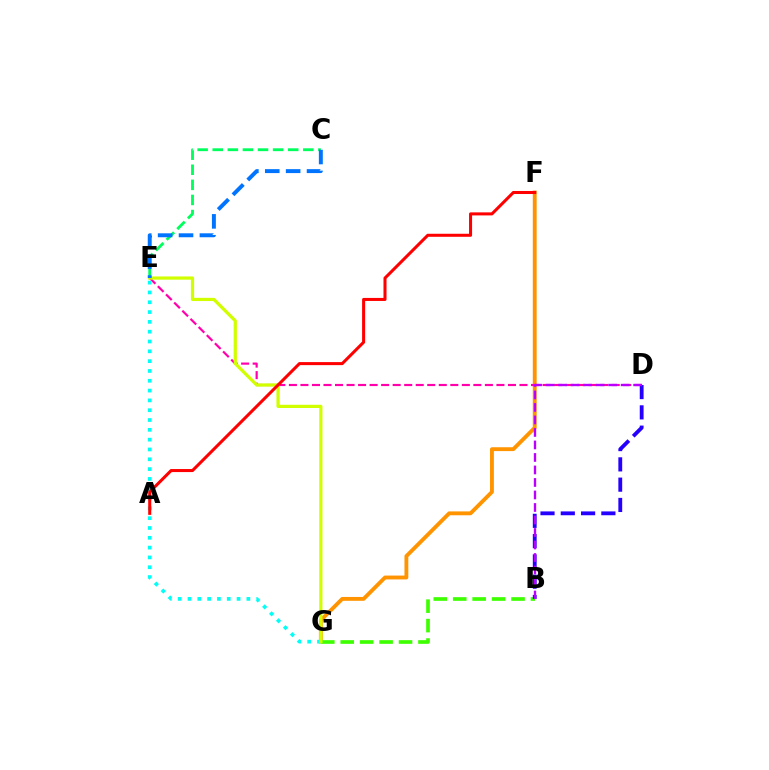{('F', 'G'): [{'color': '#ff9400', 'line_style': 'solid', 'thickness': 2.78}], ('B', 'G'): [{'color': '#3dff00', 'line_style': 'dashed', 'thickness': 2.64}], ('D', 'E'): [{'color': '#ff00ac', 'line_style': 'dashed', 'thickness': 1.57}], ('E', 'G'): [{'color': '#00fff6', 'line_style': 'dotted', 'thickness': 2.67}, {'color': '#d1ff00', 'line_style': 'solid', 'thickness': 2.32}], ('B', 'D'): [{'color': '#2500ff', 'line_style': 'dashed', 'thickness': 2.76}, {'color': '#b900ff', 'line_style': 'dashed', 'thickness': 1.7}], ('C', 'E'): [{'color': '#00ff5c', 'line_style': 'dashed', 'thickness': 2.05}, {'color': '#0074ff', 'line_style': 'dashed', 'thickness': 2.84}], ('A', 'F'): [{'color': '#ff0000', 'line_style': 'solid', 'thickness': 2.19}]}